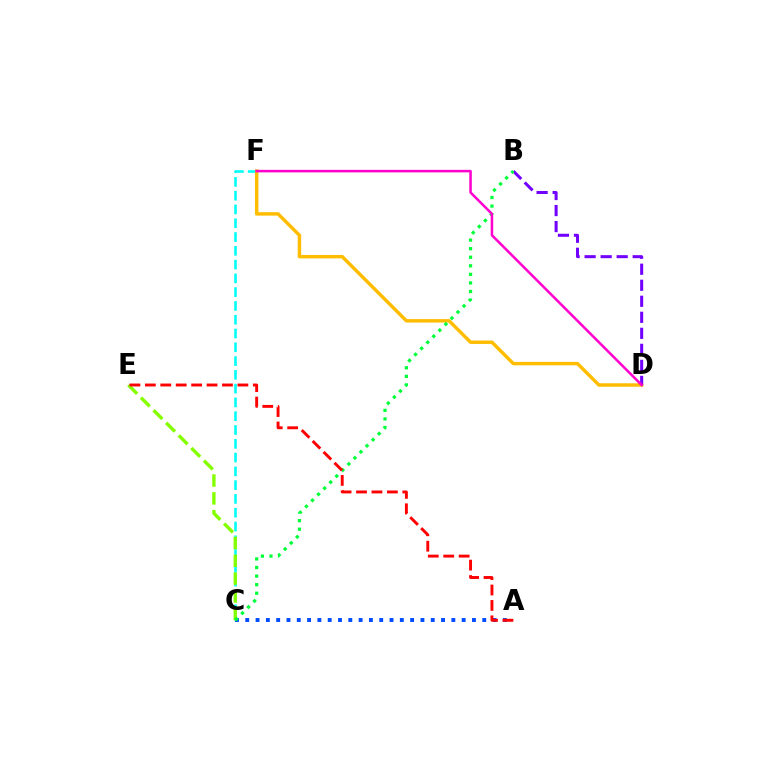{('A', 'C'): [{'color': '#004bff', 'line_style': 'dotted', 'thickness': 2.8}], ('C', 'F'): [{'color': '#00fff6', 'line_style': 'dashed', 'thickness': 1.87}], ('D', 'F'): [{'color': '#ffbd00', 'line_style': 'solid', 'thickness': 2.48}, {'color': '#ff00cf', 'line_style': 'solid', 'thickness': 1.82}], ('B', 'D'): [{'color': '#7200ff', 'line_style': 'dashed', 'thickness': 2.18}], ('C', 'E'): [{'color': '#84ff00', 'line_style': 'dashed', 'thickness': 2.42}], ('B', 'C'): [{'color': '#00ff39', 'line_style': 'dotted', 'thickness': 2.33}], ('A', 'E'): [{'color': '#ff0000', 'line_style': 'dashed', 'thickness': 2.1}]}